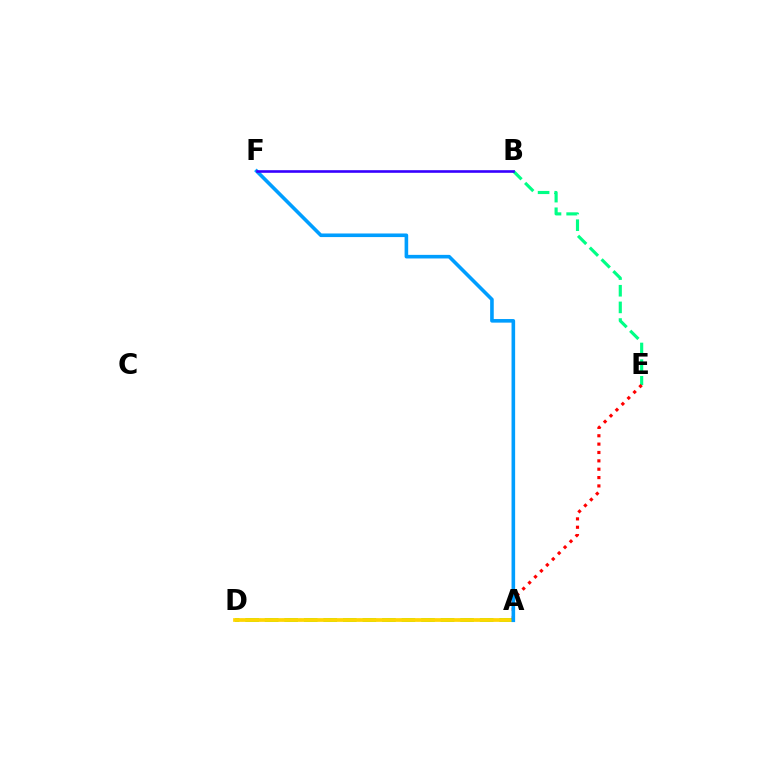{('A', 'D'): [{'color': '#4fff00', 'line_style': 'dashed', 'thickness': 2.66}, {'color': '#ff00ed', 'line_style': 'dotted', 'thickness': 1.59}, {'color': '#ffd500', 'line_style': 'solid', 'thickness': 2.67}], ('B', 'E'): [{'color': '#00ff86', 'line_style': 'dashed', 'thickness': 2.26}], ('A', 'E'): [{'color': '#ff0000', 'line_style': 'dotted', 'thickness': 2.27}], ('A', 'F'): [{'color': '#009eff', 'line_style': 'solid', 'thickness': 2.59}], ('B', 'F'): [{'color': '#3700ff', 'line_style': 'solid', 'thickness': 1.88}]}